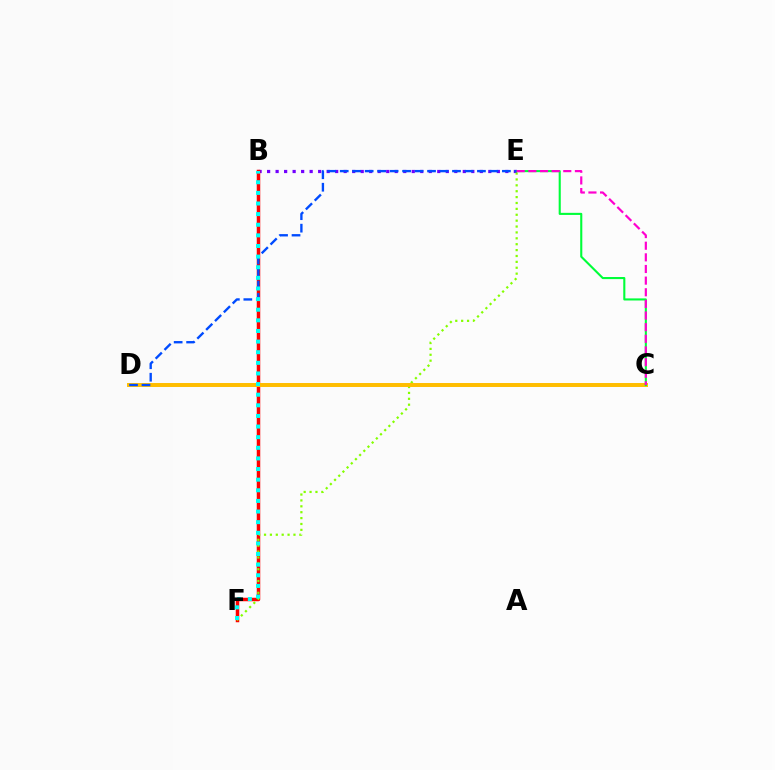{('B', 'E'): [{'color': '#7200ff', 'line_style': 'dotted', 'thickness': 2.31}], ('B', 'F'): [{'color': '#ff0000', 'line_style': 'solid', 'thickness': 2.51}, {'color': '#00fff6', 'line_style': 'dotted', 'thickness': 2.89}], ('E', 'F'): [{'color': '#84ff00', 'line_style': 'dotted', 'thickness': 1.6}], ('C', 'D'): [{'color': '#ffbd00', 'line_style': 'solid', 'thickness': 2.85}], ('C', 'E'): [{'color': '#00ff39', 'line_style': 'solid', 'thickness': 1.51}, {'color': '#ff00cf', 'line_style': 'dashed', 'thickness': 1.58}], ('D', 'E'): [{'color': '#004bff', 'line_style': 'dashed', 'thickness': 1.69}]}